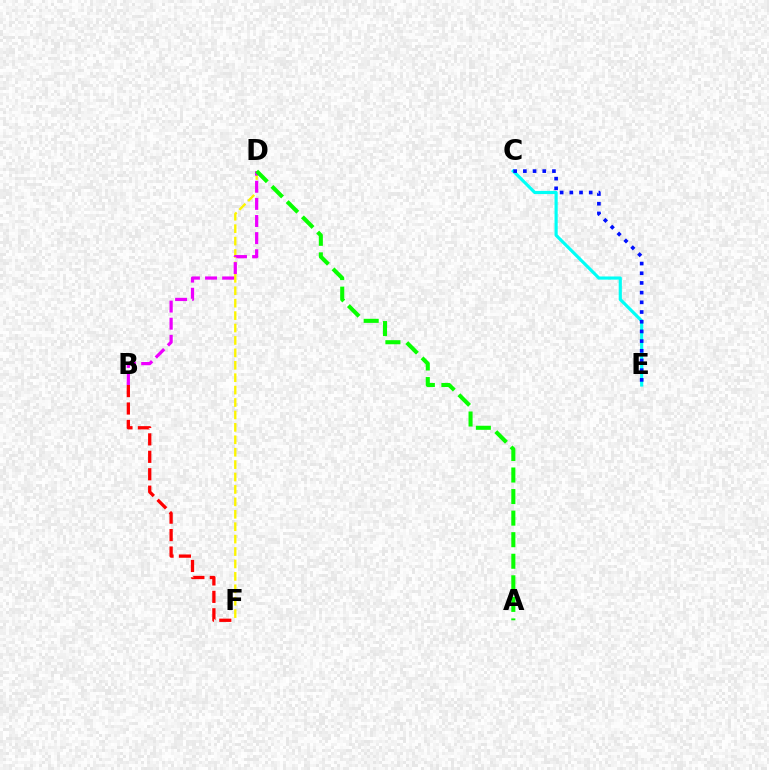{('C', 'E'): [{'color': '#00fff6', 'line_style': 'solid', 'thickness': 2.27}, {'color': '#0010ff', 'line_style': 'dotted', 'thickness': 2.63}], ('B', 'F'): [{'color': '#ff0000', 'line_style': 'dashed', 'thickness': 2.37}], ('D', 'F'): [{'color': '#fcf500', 'line_style': 'dashed', 'thickness': 1.69}], ('B', 'D'): [{'color': '#ee00ff', 'line_style': 'dashed', 'thickness': 2.32}], ('A', 'D'): [{'color': '#08ff00', 'line_style': 'dashed', 'thickness': 2.93}]}